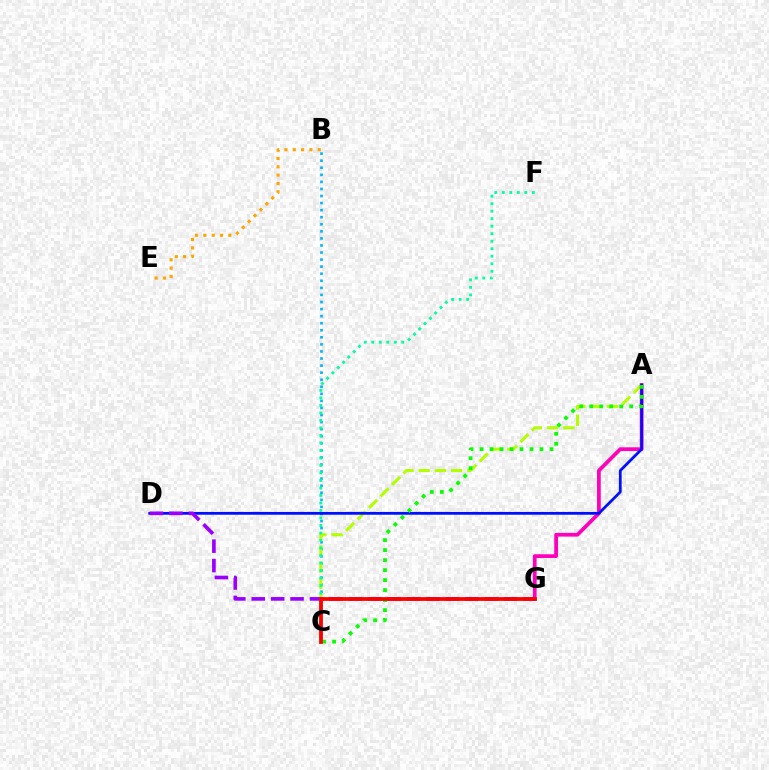{('B', 'E'): [{'color': '#ffa500', 'line_style': 'dotted', 'thickness': 2.26}], ('B', 'C'): [{'color': '#00b5ff', 'line_style': 'dotted', 'thickness': 1.92}], ('A', 'C'): [{'color': '#b3ff00', 'line_style': 'dashed', 'thickness': 2.21}, {'color': '#08ff00', 'line_style': 'dotted', 'thickness': 2.72}], ('A', 'G'): [{'color': '#ff00bd', 'line_style': 'solid', 'thickness': 2.7}], ('A', 'D'): [{'color': '#0010ff', 'line_style': 'solid', 'thickness': 2.0}], ('D', 'G'): [{'color': '#9b00ff', 'line_style': 'dashed', 'thickness': 2.64}], ('C', 'F'): [{'color': '#00ff9d', 'line_style': 'dotted', 'thickness': 2.04}], ('C', 'G'): [{'color': '#ff0000', 'line_style': 'solid', 'thickness': 2.72}]}